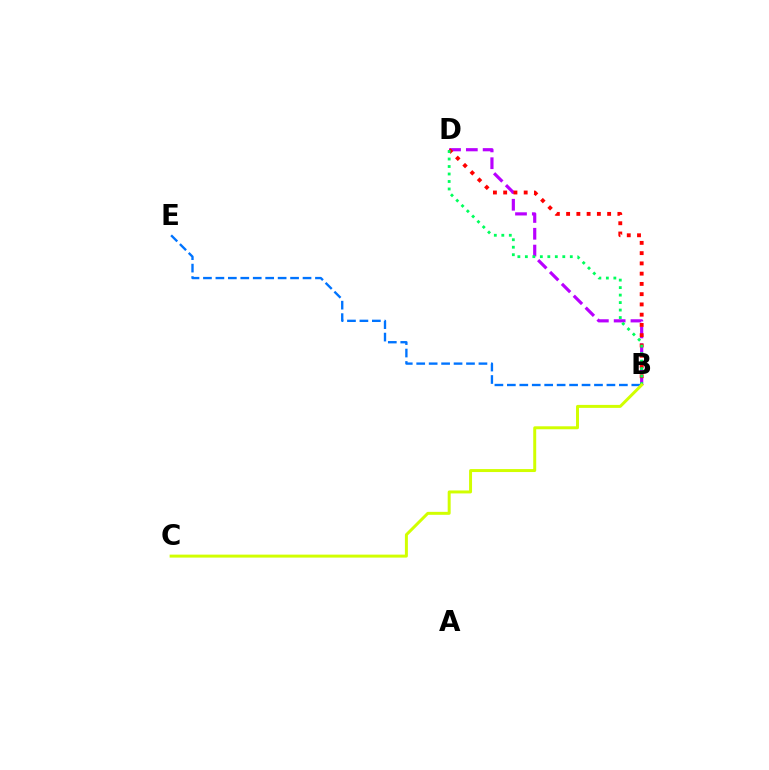{('B', 'D'): [{'color': '#b900ff', 'line_style': 'dashed', 'thickness': 2.28}, {'color': '#ff0000', 'line_style': 'dotted', 'thickness': 2.79}, {'color': '#00ff5c', 'line_style': 'dotted', 'thickness': 2.03}], ('B', 'E'): [{'color': '#0074ff', 'line_style': 'dashed', 'thickness': 1.69}], ('B', 'C'): [{'color': '#d1ff00', 'line_style': 'solid', 'thickness': 2.14}]}